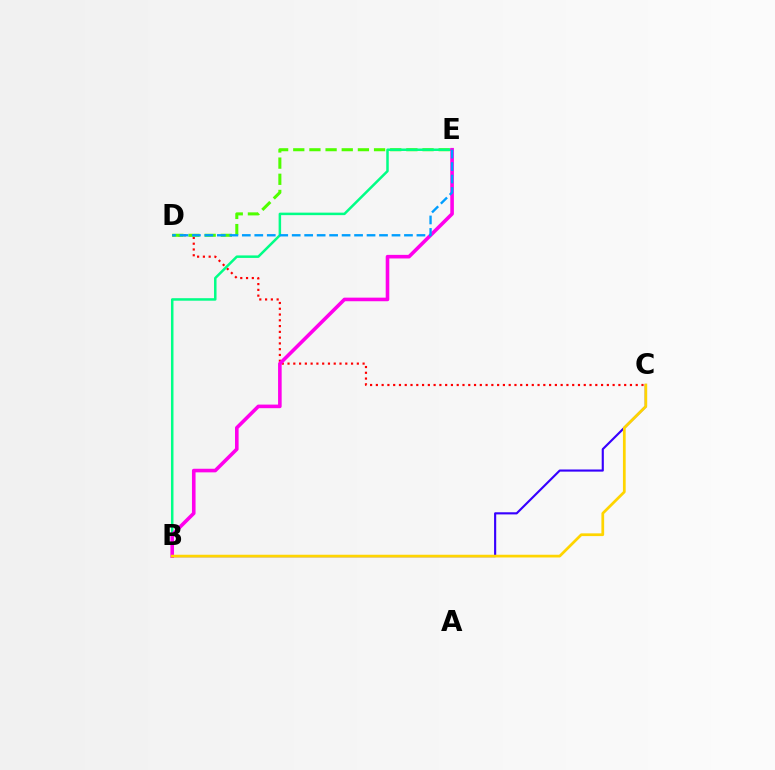{('B', 'C'): [{'color': '#3700ff', 'line_style': 'solid', 'thickness': 1.54}, {'color': '#ffd500', 'line_style': 'solid', 'thickness': 1.97}], ('C', 'D'): [{'color': '#ff0000', 'line_style': 'dotted', 'thickness': 1.57}], ('D', 'E'): [{'color': '#4fff00', 'line_style': 'dashed', 'thickness': 2.2}, {'color': '#009eff', 'line_style': 'dashed', 'thickness': 1.69}], ('B', 'E'): [{'color': '#00ff86', 'line_style': 'solid', 'thickness': 1.8}, {'color': '#ff00ed', 'line_style': 'solid', 'thickness': 2.59}]}